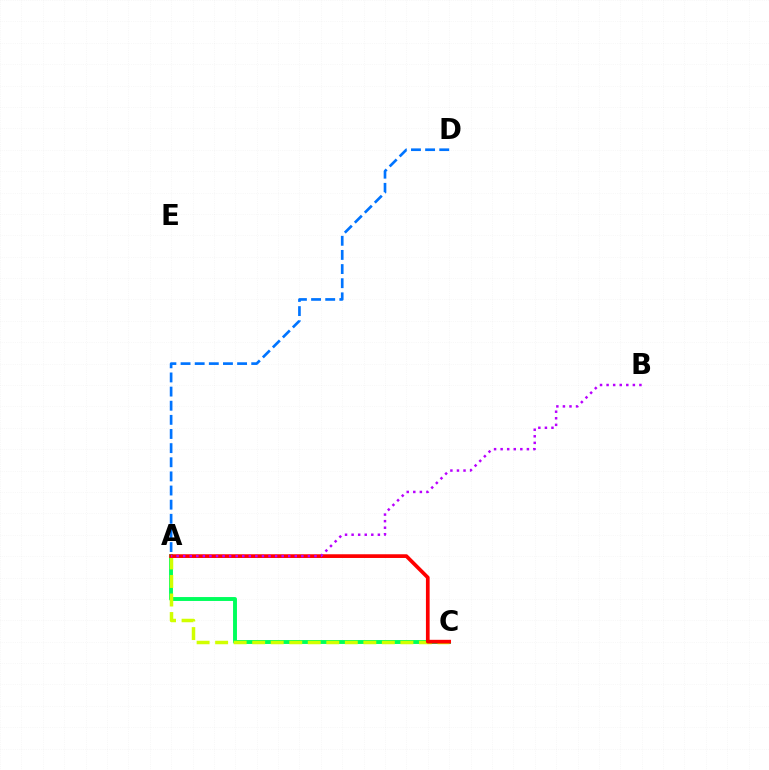{('A', 'D'): [{'color': '#0074ff', 'line_style': 'dashed', 'thickness': 1.92}], ('A', 'C'): [{'color': '#00ff5c', 'line_style': 'solid', 'thickness': 2.81}, {'color': '#d1ff00', 'line_style': 'dashed', 'thickness': 2.52}, {'color': '#ff0000', 'line_style': 'solid', 'thickness': 2.67}], ('A', 'B'): [{'color': '#b900ff', 'line_style': 'dotted', 'thickness': 1.78}]}